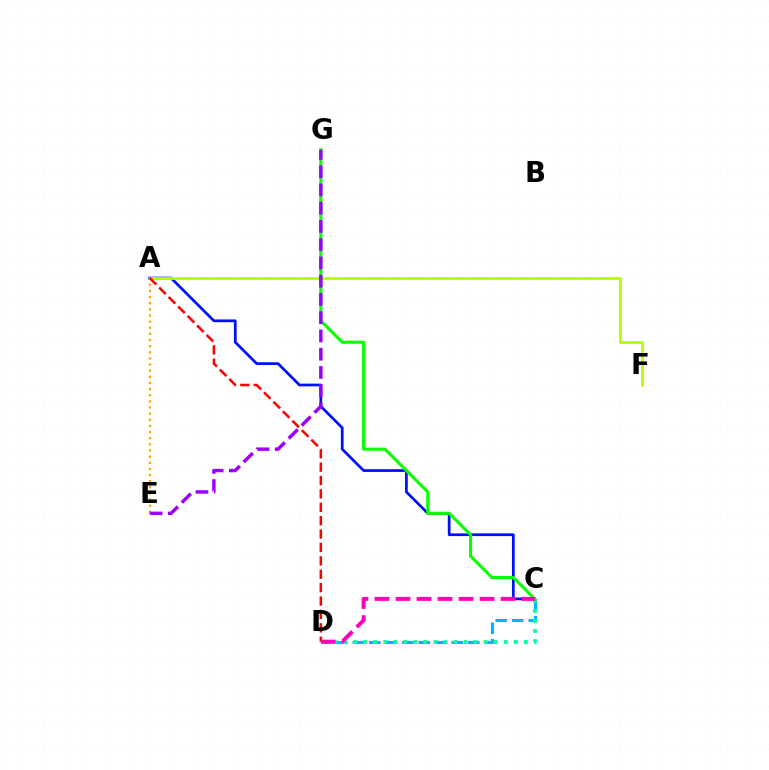{('A', 'E'): [{'color': '#ffa500', 'line_style': 'dotted', 'thickness': 1.67}], ('C', 'D'): [{'color': '#00b5ff', 'line_style': 'dashed', 'thickness': 2.24}, {'color': '#00ff9d', 'line_style': 'dotted', 'thickness': 2.73}, {'color': '#ff00bd', 'line_style': 'dashed', 'thickness': 2.85}], ('A', 'C'): [{'color': '#0010ff', 'line_style': 'solid', 'thickness': 1.97}], ('A', 'F'): [{'color': '#b3ff00', 'line_style': 'solid', 'thickness': 2.0}], ('A', 'D'): [{'color': '#ff0000', 'line_style': 'dashed', 'thickness': 1.82}], ('C', 'G'): [{'color': '#08ff00', 'line_style': 'solid', 'thickness': 2.21}], ('E', 'G'): [{'color': '#9b00ff', 'line_style': 'dashed', 'thickness': 2.48}]}